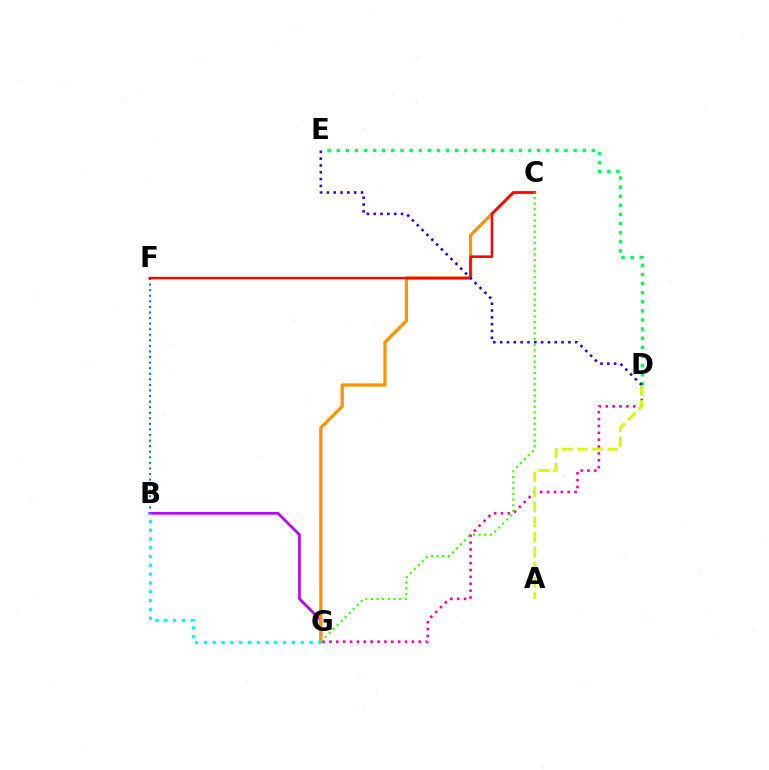{('B', 'G'): [{'color': '#b900ff', 'line_style': 'solid', 'thickness': 1.9}, {'color': '#00fff6', 'line_style': 'dotted', 'thickness': 2.39}], ('C', 'G'): [{'color': '#ff9400', 'line_style': 'solid', 'thickness': 2.34}, {'color': '#3dff00', 'line_style': 'dotted', 'thickness': 1.53}], ('B', 'F'): [{'color': '#0074ff', 'line_style': 'dotted', 'thickness': 1.51}], ('C', 'F'): [{'color': '#ff0000', 'line_style': 'solid', 'thickness': 1.8}], ('D', 'G'): [{'color': '#ff00ac', 'line_style': 'dotted', 'thickness': 1.87}], ('D', 'E'): [{'color': '#00ff5c', 'line_style': 'dotted', 'thickness': 2.48}, {'color': '#2500ff', 'line_style': 'dotted', 'thickness': 1.85}], ('A', 'D'): [{'color': '#d1ff00', 'line_style': 'dashed', 'thickness': 2.05}]}